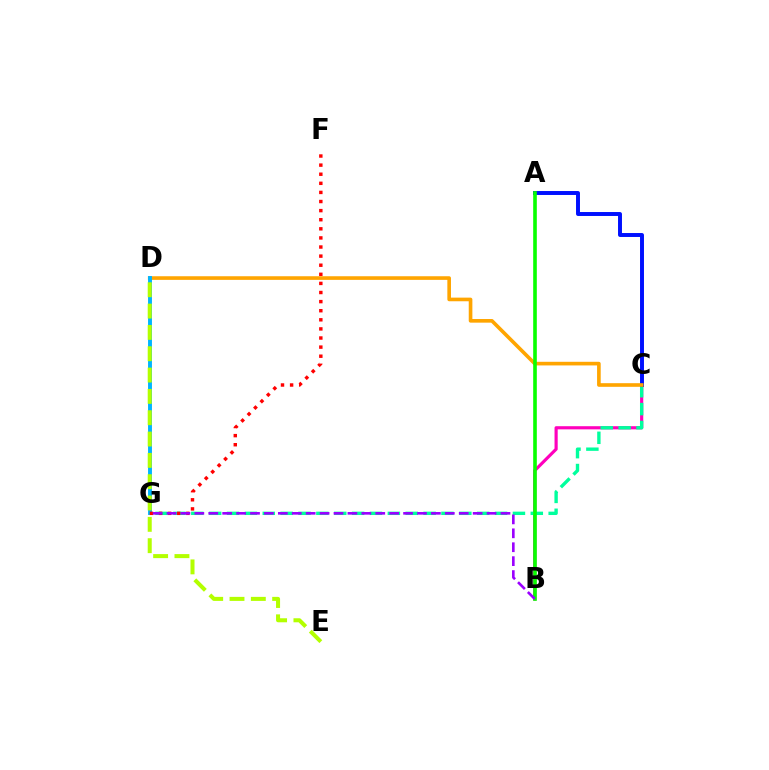{('B', 'C'): [{'color': '#ff00bd', 'line_style': 'solid', 'thickness': 2.27}], ('C', 'G'): [{'color': '#00ff9d', 'line_style': 'dashed', 'thickness': 2.43}], ('A', 'C'): [{'color': '#0010ff', 'line_style': 'solid', 'thickness': 2.84}], ('C', 'D'): [{'color': '#ffa500', 'line_style': 'solid', 'thickness': 2.62}], ('D', 'G'): [{'color': '#00b5ff', 'line_style': 'solid', 'thickness': 2.82}], ('A', 'B'): [{'color': '#08ff00', 'line_style': 'solid', 'thickness': 2.6}], ('F', 'G'): [{'color': '#ff0000', 'line_style': 'dotted', 'thickness': 2.47}], ('D', 'E'): [{'color': '#b3ff00', 'line_style': 'dashed', 'thickness': 2.9}], ('B', 'G'): [{'color': '#9b00ff', 'line_style': 'dashed', 'thickness': 1.89}]}